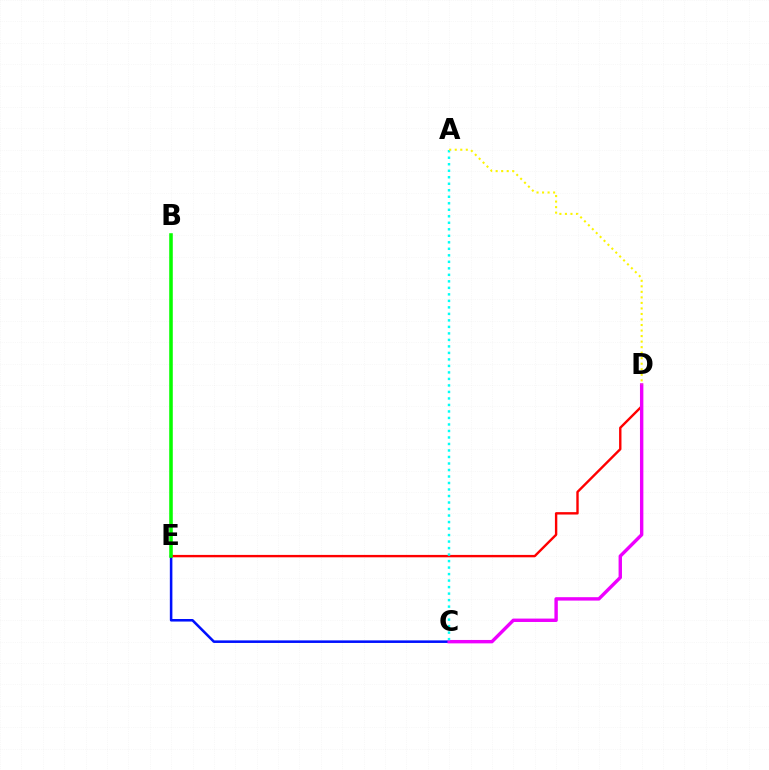{('C', 'E'): [{'color': '#0010ff', 'line_style': 'solid', 'thickness': 1.84}], ('D', 'E'): [{'color': '#ff0000', 'line_style': 'solid', 'thickness': 1.72}], ('C', 'D'): [{'color': '#ee00ff', 'line_style': 'solid', 'thickness': 2.45}], ('A', 'C'): [{'color': '#00fff6', 'line_style': 'dotted', 'thickness': 1.77}], ('A', 'D'): [{'color': '#fcf500', 'line_style': 'dotted', 'thickness': 1.5}], ('B', 'E'): [{'color': '#08ff00', 'line_style': 'solid', 'thickness': 2.56}]}